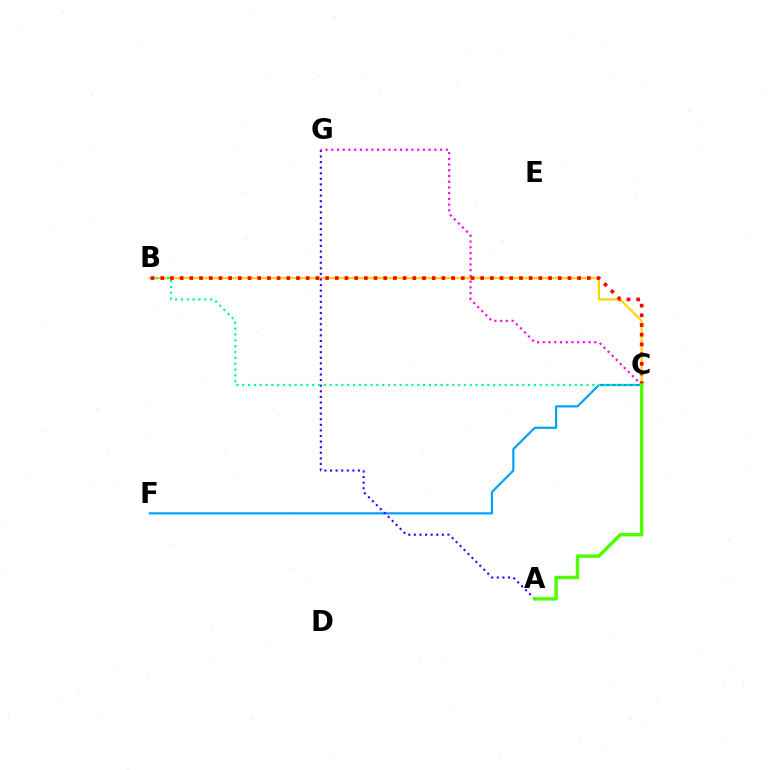{('C', 'F'): [{'color': '#009eff', 'line_style': 'solid', 'thickness': 1.56}], ('B', 'C'): [{'color': '#ffd500', 'line_style': 'solid', 'thickness': 1.57}, {'color': '#00ff86', 'line_style': 'dotted', 'thickness': 1.59}, {'color': '#ff0000', 'line_style': 'dotted', 'thickness': 2.63}], ('A', 'G'): [{'color': '#3700ff', 'line_style': 'dotted', 'thickness': 1.52}], ('C', 'G'): [{'color': '#ff00ed', 'line_style': 'dotted', 'thickness': 1.56}], ('A', 'C'): [{'color': '#4fff00', 'line_style': 'solid', 'thickness': 2.47}]}